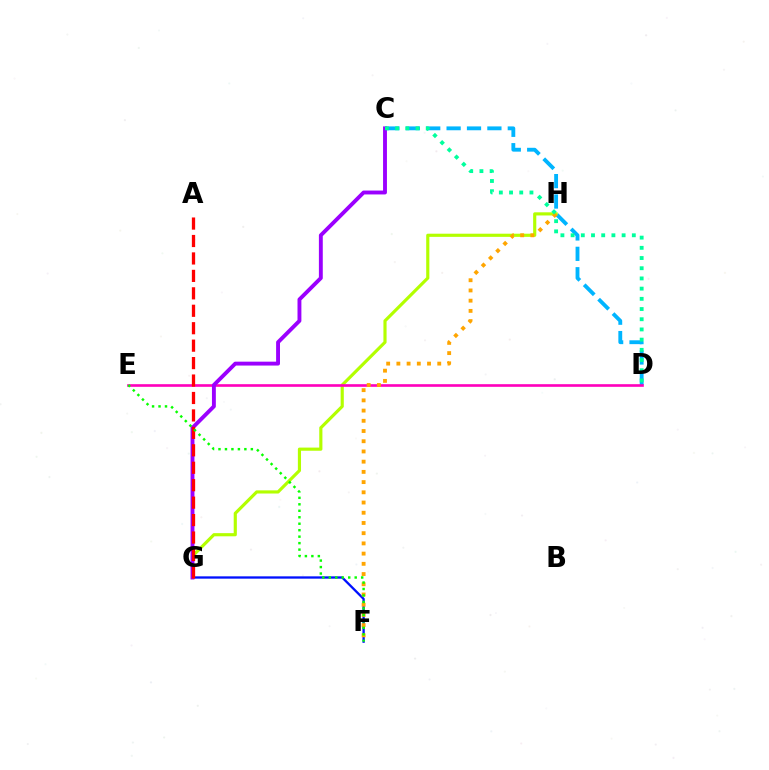{('F', 'G'): [{'color': '#0010ff', 'line_style': 'solid', 'thickness': 1.67}], ('C', 'D'): [{'color': '#00b5ff', 'line_style': 'dashed', 'thickness': 2.77}, {'color': '#00ff9d', 'line_style': 'dotted', 'thickness': 2.77}], ('G', 'H'): [{'color': '#b3ff00', 'line_style': 'solid', 'thickness': 2.27}], ('D', 'E'): [{'color': '#ff00bd', 'line_style': 'solid', 'thickness': 1.9}], ('F', 'H'): [{'color': '#ffa500', 'line_style': 'dotted', 'thickness': 2.78}], ('C', 'G'): [{'color': '#9b00ff', 'line_style': 'solid', 'thickness': 2.8}], ('A', 'G'): [{'color': '#ff0000', 'line_style': 'dashed', 'thickness': 2.37}], ('E', 'F'): [{'color': '#08ff00', 'line_style': 'dotted', 'thickness': 1.76}]}